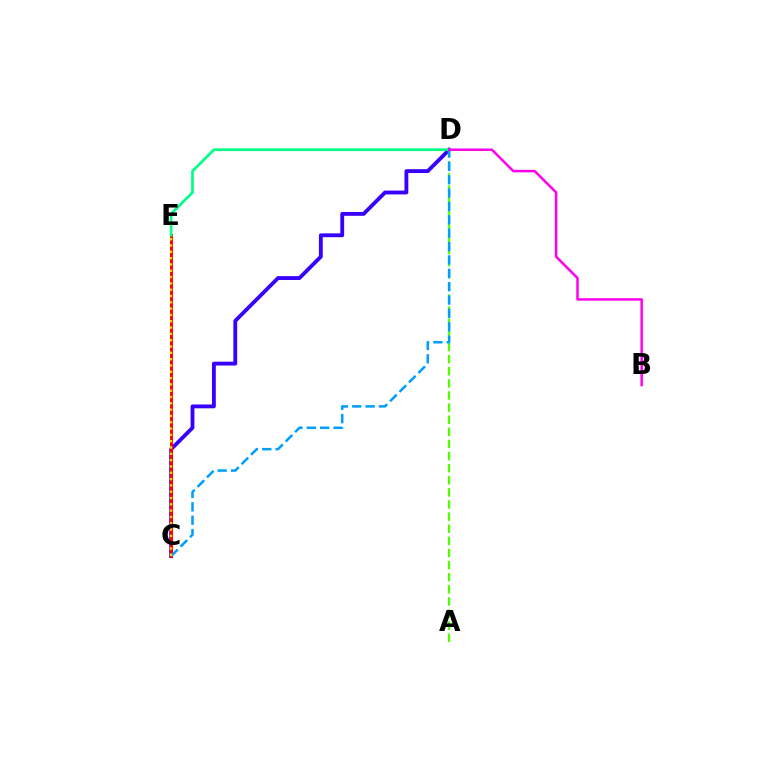{('C', 'D'): [{'color': '#3700ff', 'line_style': 'solid', 'thickness': 2.76}, {'color': '#009eff', 'line_style': 'dashed', 'thickness': 1.82}], ('C', 'E'): [{'color': '#ff0000', 'line_style': 'solid', 'thickness': 2.14}, {'color': '#ffd500', 'line_style': 'dotted', 'thickness': 1.72}], ('A', 'D'): [{'color': '#4fff00', 'line_style': 'dashed', 'thickness': 1.65}], ('D', 'E'): [{'color': '#00ff86', 'line_style': 'solid', 'thickness': 1.95}], ('B', 'D'): [{'color': '#ff00ed', 'line_style': 'solid', 'thickness': 1.8}]}